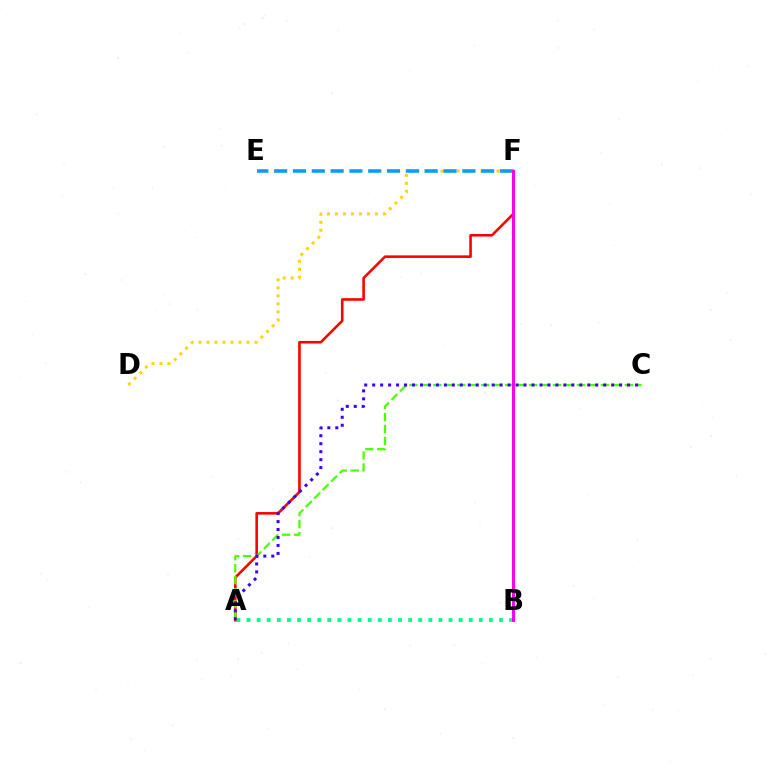{('A', 'B'): [{'color': '#00ff86', 'line_style': 'dotted', 'thickness': 2.74}], ('A', 'F'): [{'color': '#ff0000', 'line_style': 'solid', 'thickness': 1.87}], ('A', 'C'): [{'color': '#4fff00', 'line_style': 'dashed', 'thickness': 1.63}, {'color': '#3700ff', 'line_style': 'dotted', 'thickness': 2.16}], ('D', 'F'): [{'color': '#ffd500', 'line_style': 'dotted', 'thickness': 2.17}], ('E', 'F'): [{'color': '#009eff', 'line_style': 'dashed', 'thickness': 2.56}], ('B', 'F'): [{'color': '#ff00ed', 'line_style': 'solid', 'thickness': 2.18}]}